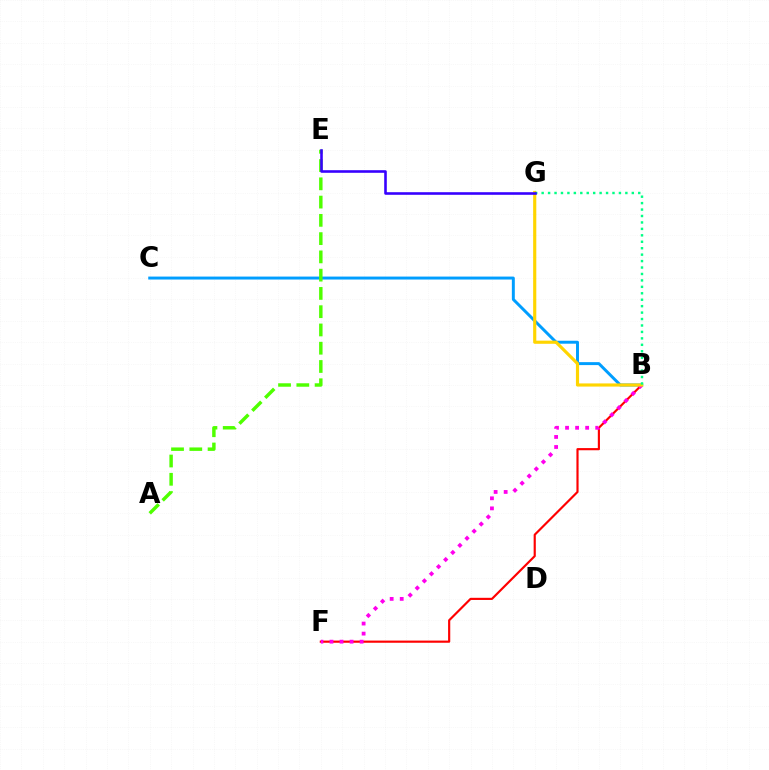{('B', 'C'): [{'color': '#009eff', 'line_style': 'solid', 'thickness': 2.13}], ('B', 'F'): [{'color': '#ff0000', 'line_style': 'solid', 'thickness': 1.56}, {'color': '#ff00ed', 'line_style': 'dotted', 'thickness': 2.73}], ('A', 'E'): [{'color': '#4fff00', 'line_style': 'dashed', 'thickness': 2.48}], ('B', 'G'): [{'color': '#ffd500', 'line_style': 'solid', 'thickness': 2.27}, {'color': '#00ff86', 'line_style': 'dotted', 'thickness': 1.75}], ('E', 'G'): [{'color': '#3700ff', 'line_style': 'solid', 'thickness': 1.87}]}